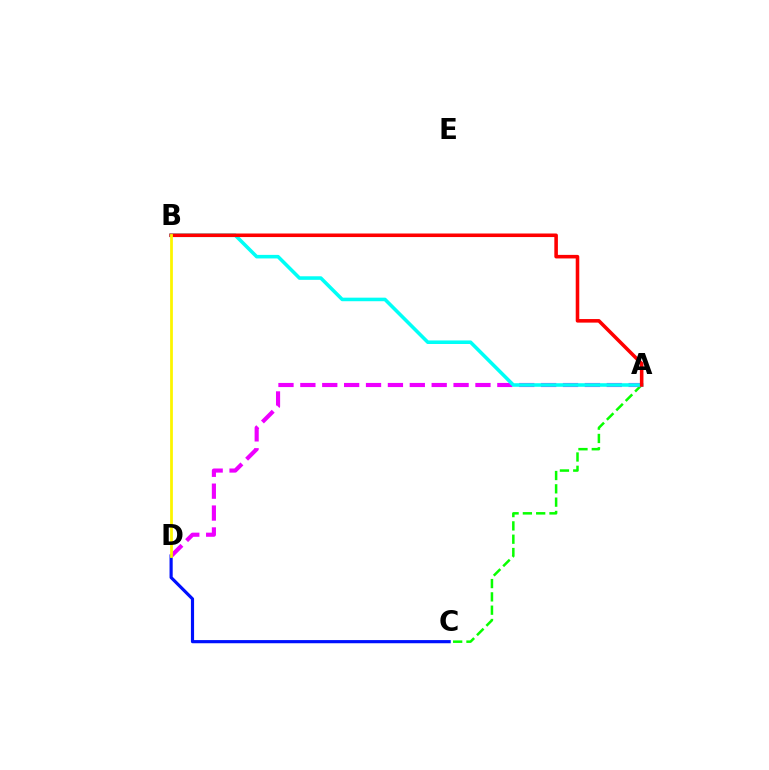{('A', 'C'): [{'color': '#08ff00', 'line_style': 'dashed', 'thickness': 1.81}], ('A', 'D'): [{'color': '#ee00ff', 'line_style': 'dashed', 'thickness': 2.97}], ('A', 'B'): [{'color': '#00fff6', 'line_style': 'solid', 'thickness': 2.56}, {'color': '#ff0000', 'line_style': 'solid', 'thickness': 2.57}], ('C', 'D'): [{'color': '#0010ff', 'line_style': 'solid', 'thickness': 2.28}], ('B', 'D'): [{'color': '#fcf500', 'line_style': 'solid', 'thickness': 1.99}]}